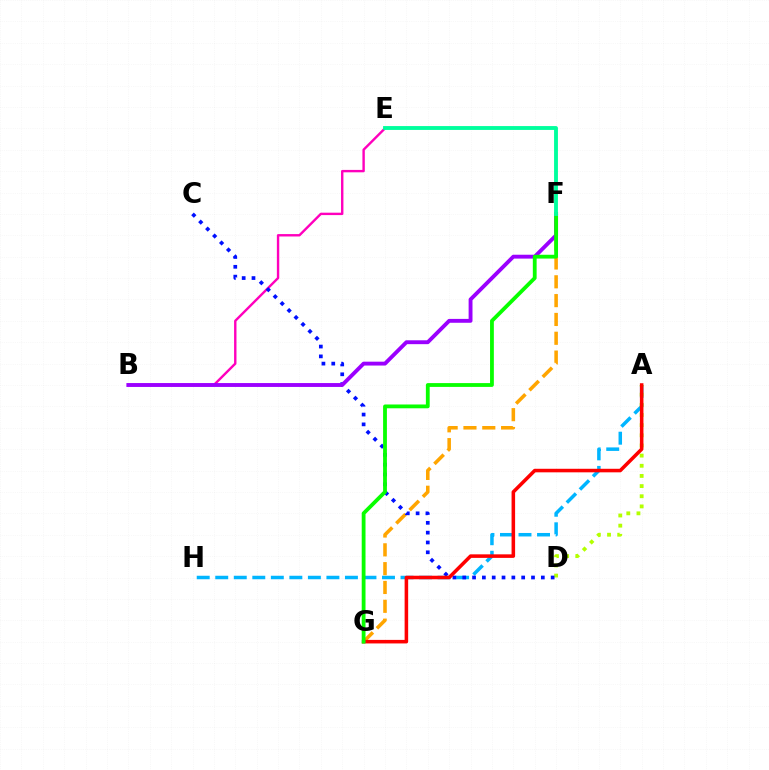{('B', 'E'): [{'color': '#ff00bd', 'line_style': 'solid', 'thickness': 1.73}], ('A', 'H'): [{'color': '#00b5ff', 'line_style': 'dashed', 'thickness': 2.52}], ('F', 'G'): [{'color': '#ffa500', 'line_style': 'dashed', 'thickness': 2.56}, {'color': '#08ff00', 'line_style': 'solid', 'thickness': 2.74}], ('A', 'D'): [{'color': '#b3ff00', 'line_style': 'dotted', 'thickness': 2.76}], ('C', 'D'): [{'color': '#0010ff', 'line_style': 'dotted', 'thickness': 2.67}], ('B', 'F'): [{'color': '#9b00ff', 'line_style': 'solid', 'thickness': 2.79}], ('A', 'G'): [{'color': '#ff0000', 'line_style': 'solid', 'thickness': 2.55}], ('E', 'F'): [{'color': '#00ff9d', 'line_style': 'solid', 'thickness': 2.78}]}